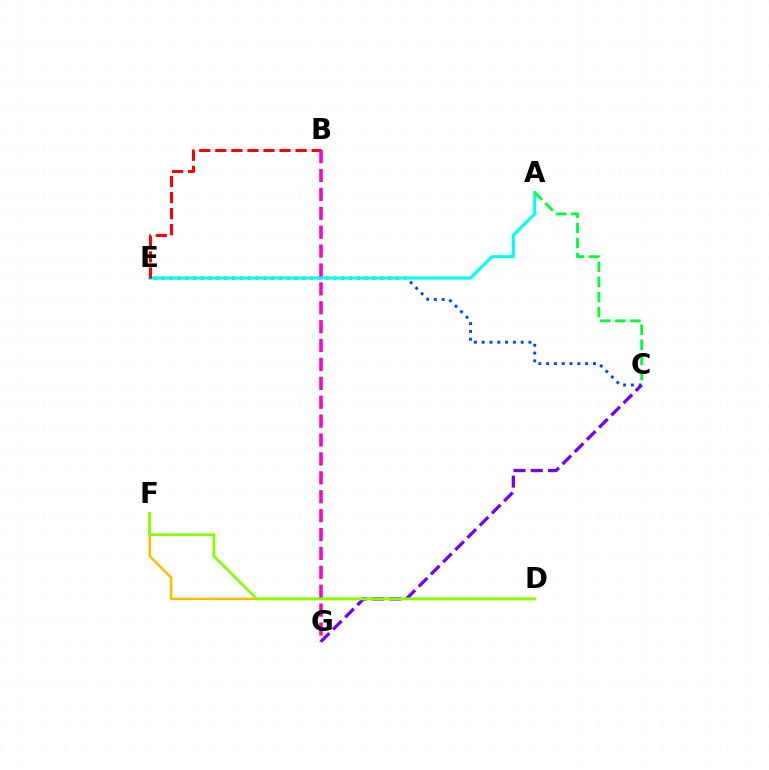{('D', 'F'): [{'color': '#ffbd00', 'line_style': 'solid', 'thickness': 1.84}, {'color': '#84ff00', 'line_style': 'solid', 'thickness': 1.95}], ('C', 'E'): [{'color': '#004bff', 'line_style': 'dotted', 'thickness': 2.12}], ('A', 'E'): [{'color': '#00fff6', 'line_style': 'solid', 'thickness': 2.22}], ('B', 'E'): [{'color': '#ff0000', 'line_style': 'dashed', 'thickness': 2.18}], ('B', 'G'): [{'color': '#ff00cf', 'line_style': 'dashed', 'thickness': 2.57}], ('C', 'G'): [{'color': '#7200ff', 'line_style': 'dashed', 'thickness': 2.34}], ('A', 'C'): [{'color': '#00ff39', 'line_style': 'dashed', 'thickness': 2.05}]}